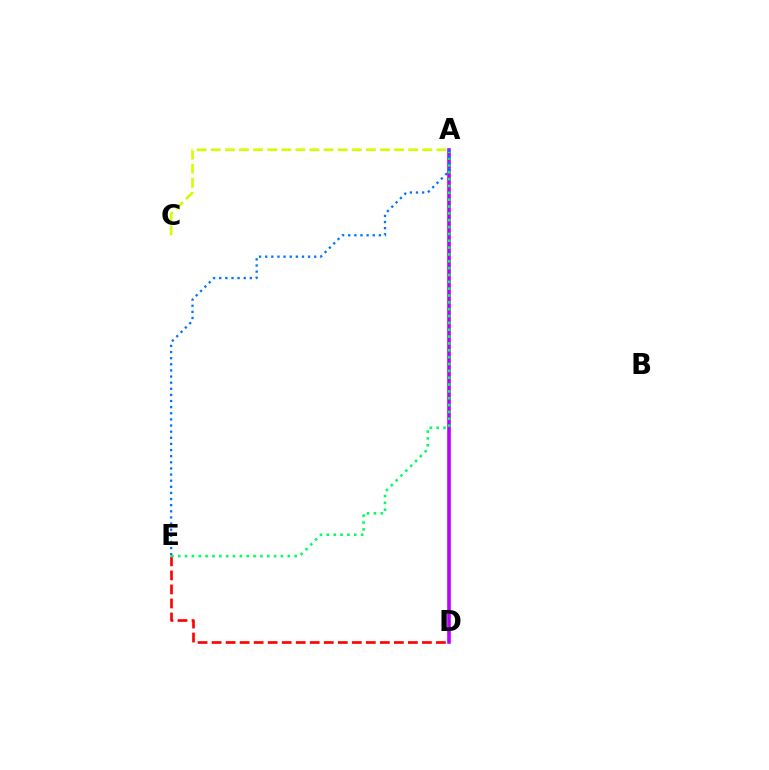{('D', 'E'): [{'color': '#ff0000', 'line_style': 'dashed', 'thickness': 1.9}], ('A', 'D'): [{'color': '#b900ff', 'line_style': 'solid', 'thickness': 2.6}], ('A', 'C'): [{'color': '#d1ff00', 'line_style': 'dashed', 'thickness': 1.92}], ('A', 'E'): [{'color': '#00ff5c', 'line_style': 'dotted', 'thickness': 1.86}, {'color': '#0074ff', 'line_style': 'dotted', 'thickness': 1.66}]}